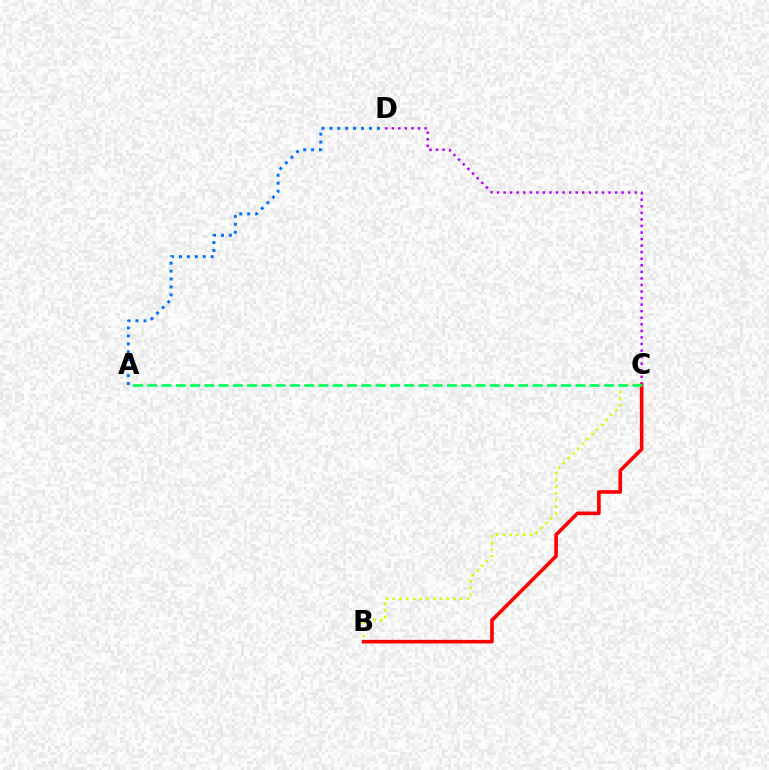{('B', 'C'): [{'color': '#d1ff00', 'line_style': 'dotted', 'thickness': 1.83}, {'color': '#ff0000', 'line_style': 'solid', 'thickness': 2.59}], ('C', 'D'): [{'color': '#b900ff', 'line_style': 'dotted', 'thickness': 1.78}], ('A', 'D'): [{'color': '#0074ff', 'line_style': 'dotted', 'thickness': 2.15}], ('A', 'C'): [{'color': '#00ff5c', 'line_style': 'dashed', 'thickness': 1.94}]}